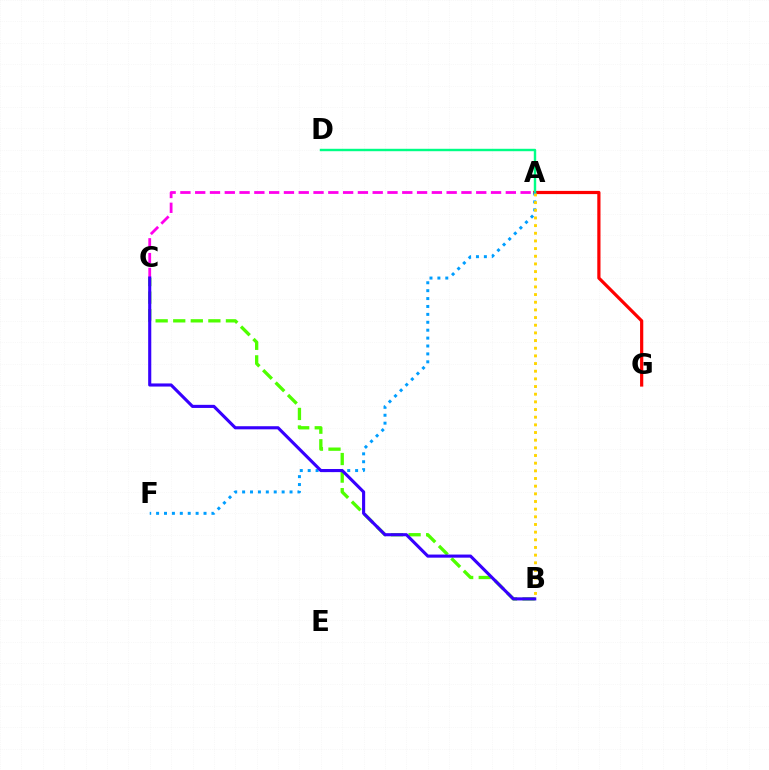{('B', 'C'): [{'color': '#4fff00', 'line_style': 'dashed', 'thickness': 2.39}, {'color': '#3700ff', 'line_style': 'solid', 'thickness': 2.24}], ('A', 'G'): [{'color': '#ff0000', 'line_style': 'solid', 'thickness': 2.31}], ('A', 'D'): [{'color': '#00ff86', 'line_style': 'solid', 'thickness': 1.74}], ('A', 'F'): [{'color': '#009eff', 'line_style': 'dotted', 'thickness': 2.15}], ('A', 'B'): [{'color': '#ffd500', 'line_style': 'dotted', 'thickness': 2.08}], ('A', 'C'): [{'color': '#ff00ed', 'line_style': 'dashed', 'thickness': 2.01}]}